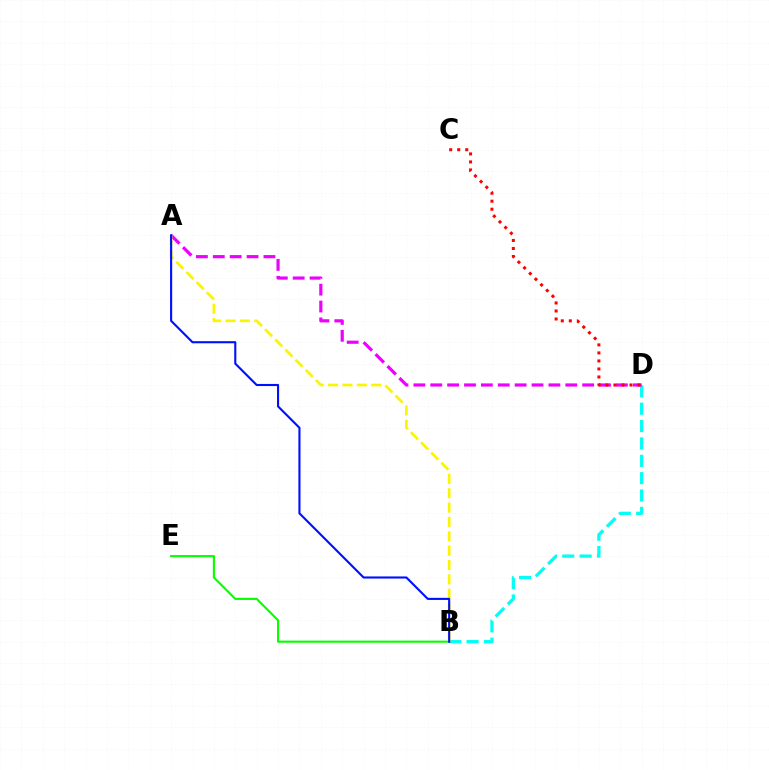{('B', 'D'): [{'color': '#00fff6', 'line_style': 'dashed', 'thickness': 2.36}], ('A', 'D'): [{'color': '#ee00ff', 'line_style': 'dashed', 'thickness': 2.29}], ('B', 'E'): [{'color': '#08ff00', 'line_style': 'solid', 'thickness': 1.53}], ('A', 'B'): [{'color': '#fcf500', 'line_style': 'dashed', 'thickness': 1.95}, {'color': '#0010ff', 'line_style': 'solid', 'thickness': 1.52}], ('C', 'D'): [{'color': '#ff0000', 'line_style': 'dotted', 'thickness': 2.18}]}